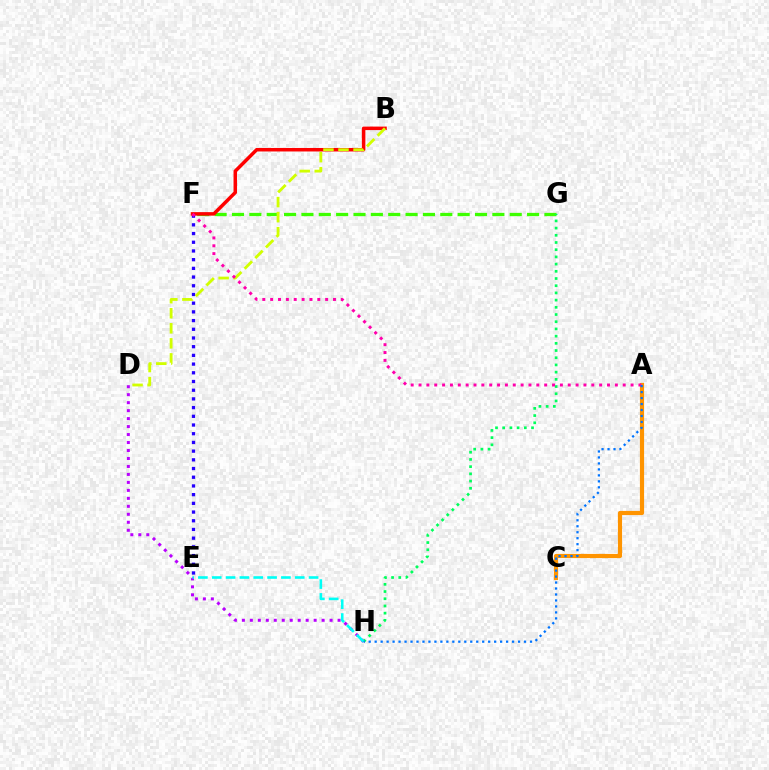{('F', 'G'): [{'color': '#3dff00', 'line_style': 'dashed', 'thickness': 2.36}], ('D', 'H'): [{'color': '#b900ff', 'line_style': 'dotted', 'thickness': 2.17}], ('G', 'H'): [{'color': '#00ff5c', 'line_style': 'dotted', 'thickness': 1.96}], ('E', 'F'): [{'color': '#2500ff', 'line_style': 'dotted', 'thickness': 2.36}], ('B', 'F'): [{'color': '#ff0000', 'line_style': 'solid', 'thickness': 2.52}], ('E', 'H'): [{'color': '#00fff6', 'line_style': 'dashed', 'thickness': 1.88}], ('B', 'D'): [{'color': '#d1ff00', 'line_style': 'dashed', 'thickness': 2.04}], ('A', 'C'): [{'color': '#ff9400', 'line_style': 'solid', 'thickness': 3.0}], ('A', 'F'): [{'color': '#ff00ac', 'line_style': 'dotted', 'thickness': 2.13}], ('A', 'H'): [{'color': '#0074ff', 'line_style': 'dotted', 'thickness': 1.62}]}